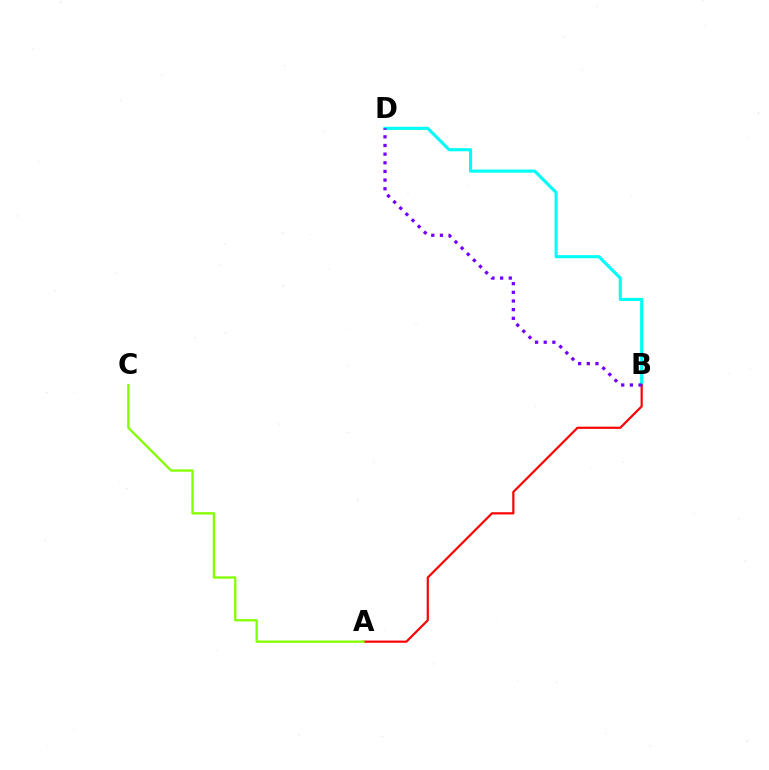{('B', 'D'): [{'color': '#00fff6', 'line_style': 'solid', 'thickness': 2.23}, {'color': '#7200ff', 'line_style': 'dotted', 'thickness': 2.35}], ('A', 'B'): [{'color': '#ff0000', 'line_style': 'solid', 'thickness': 1.58}], ('A', 'C'): [{'color': '#84ff00', 'line_style': 'solid', 'thickness': 1.67}]}